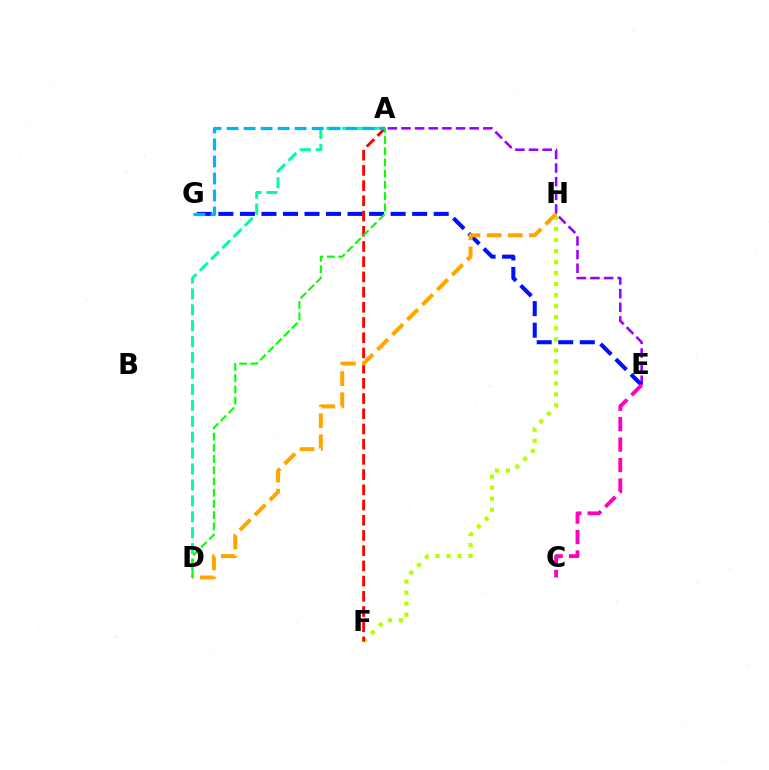{('A', 'E'): [{'color': '#9b00ff', 'line_style': 'dashed', 'thickness': 1.85}], ('A', 'D'): [{'color': '#00ff9d', 'line_style': 'dashed', 'thickness': 2.16}, {'color': '#08ff00', 'line_style': 'dashed', 'thickness': 1.52}], ('F', 'H'): [{'color': '#b3ff00', 'line_style': 'dotted', 'thickness': 3.0}], ('E', 'G'): [{'color': '#0010ff', 'line_style': 'dashed', 'thickness': 2.92}], ('C', 'E'): [{'color': '#ff00bd', 'line_style': 'dashed', 'thickness': 2.78}], ('A', 'F'): [{'color': '#ff0000', 'line_style': 'dashed', 'thickness': 2.07}], ('A', 'G'): [{'color': '#00b5ff', 'line_style': 'dashed', 'thickness': 2.31}], ('D', 'H'): [{'color': '#ffa500', 'line_style': 'dashed', 'thickness': 2.87}]}